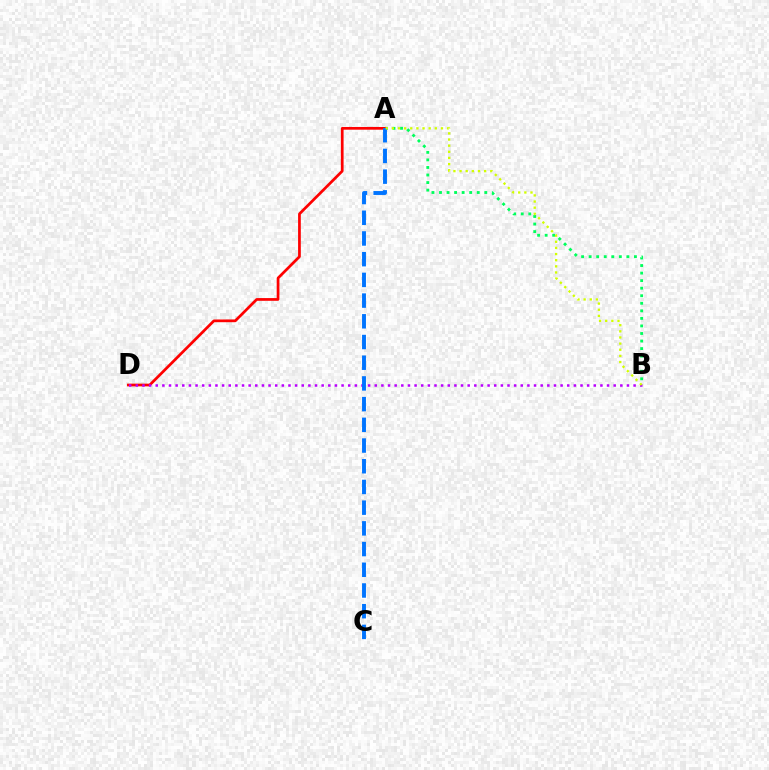{('A', 'B'): [{'color': '#00ff5c', 'line_style': 'dotted', 'thickness': 2.05}, {'color': '#d1ff00', 'line_style': 'dotted', 'thickness': 1.67}], ('A', 'D'): [{'color': '#ff0000', 'line_style': 'solid', 'thickness': 1.96}], ('B', 'D'): [{'color': '#b900ff', 'line_style': 'dotted', 'thickness': 1.8}], ('A', 'C'): [{'color': '#0074ff', 'line_style': 'dashed', 'thickness': 2.81}]}